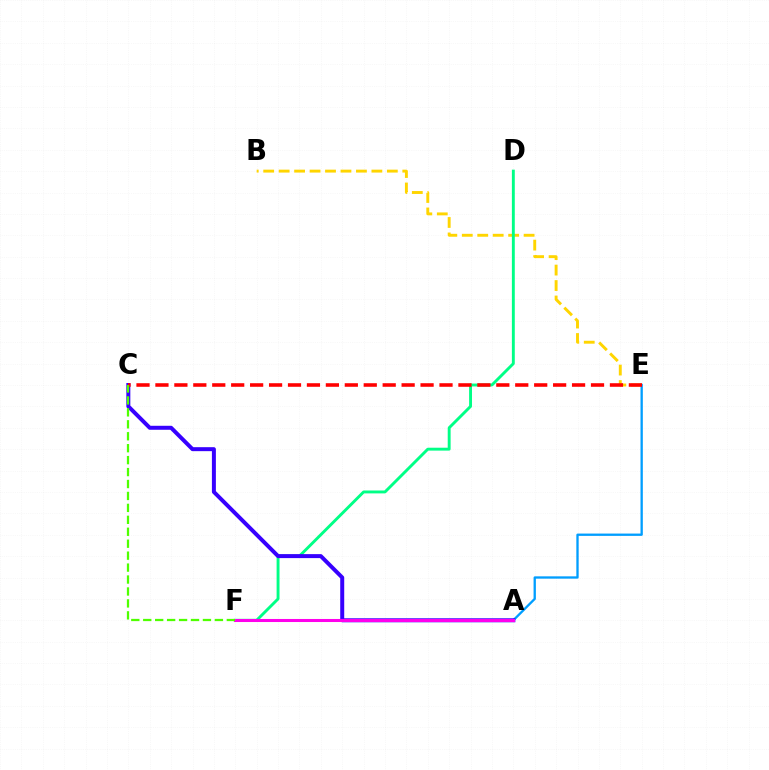{('B', 'E'): [{'color': '#ffd500', 'line_style': 'dashed', 'thickness': 2.1}], ('A', 'E'): [{'color': '#009eff', 'line_style': 'solid', 'thickness': 1.67}], ('D', 'F'): [{'color': '#00ff86', 'line_style': 'solid', 'thickness': 2.09}], ('A', 'C'): [{'color': '#3700ff', 'line_style': 'solid', 'thickness': 2.87}], ('C', 'E'): [{'color': '#ff0000', 'line_style': 'dashed', 'thickness': 2.57}], ('A', 'F'): [{'color': '#ff00ed', 'line_style': 'solid', 'thickness': 2.2}], ('C', 'F'): [{'color': '#4fff00', 'line_style': 'dashed', 'thickness': 1.62}]}